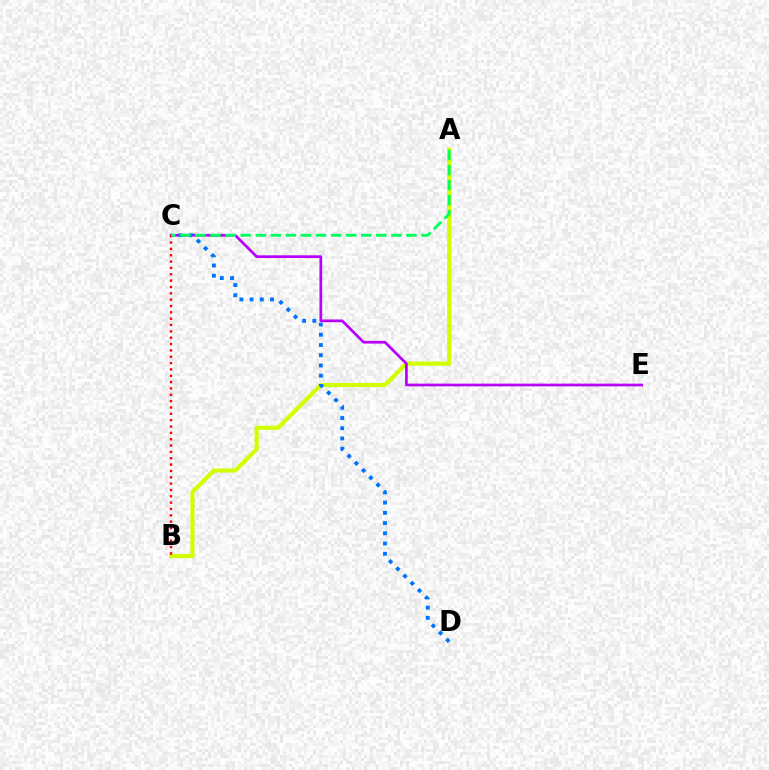{('A', 'B'): [{'color': '#d1ff00', 'line_style': 'solid', 'thickness': 2.97}], ('C', 'E'): [{'color': '#b900ff', 'line_style': 'solid', 'thickness': 1.96}], ('C', 'D'): [{'color': '#0074ff', 'line_style': 'dotted', 'thickness': 2.78}], ('B', 'C'): [{'color': '#ff0000', 'line_style': 'dotted', 'thickness': 1.72}], ('A', 'C'): [{'color': '#00ff5c', 'line_style': 'dashed', 'thickness': 2.05}]}